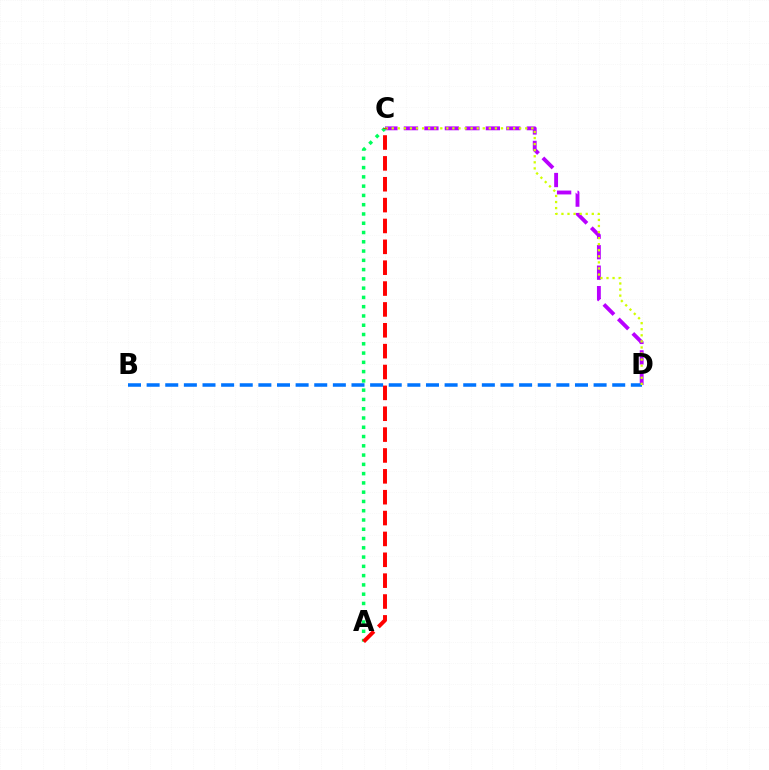{('C', 'D'): [{'color': '#b900ff', 'line_style': 'dashed', 'thickness': 2.78}, {'color': '#d1ff00', 'line_style': 'dotted', 'thickness': 1.65}], ('B', 'D'): [{'color': '#0074ff', 'line_style': 'dashed', 'thickness': 2.53}], ('A', 'C'): [{'color': '#00ff5c', 'line_style': 'dotted', 'thickness': 2.52}, {'color': '#ff0000', 'line_style': 'dashed', 'thickness': 2.83}]}